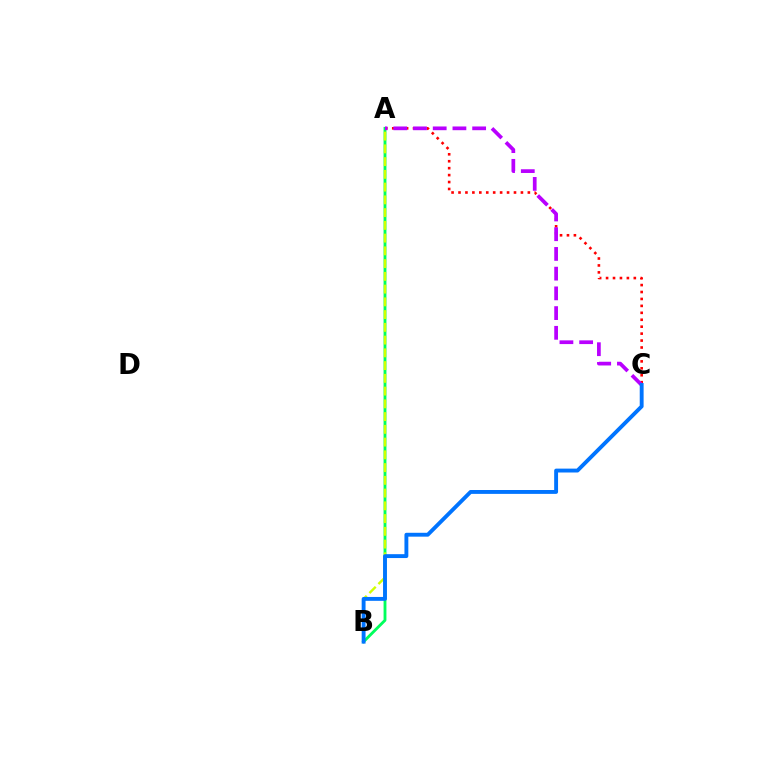{('A', 'B'): [{'color': '#00ff5c', 'line_style': 'solid', 'thickness': 2.05}, {'color': '#d1ff00', 'line_style': 'dashed', 'thickness': 1.73}], ('A', 'C'): [{'color': '#ff0000', 'line_style': 'dotted', 'thickness': 1.88}, {'color': '#b900ff', 'line_style': 'dashed', 'thickness': 2.68}], ('B', 'C'): [{'color': '#0074ff', 'line_style': 'solid', 'thickness': 2.79}]}